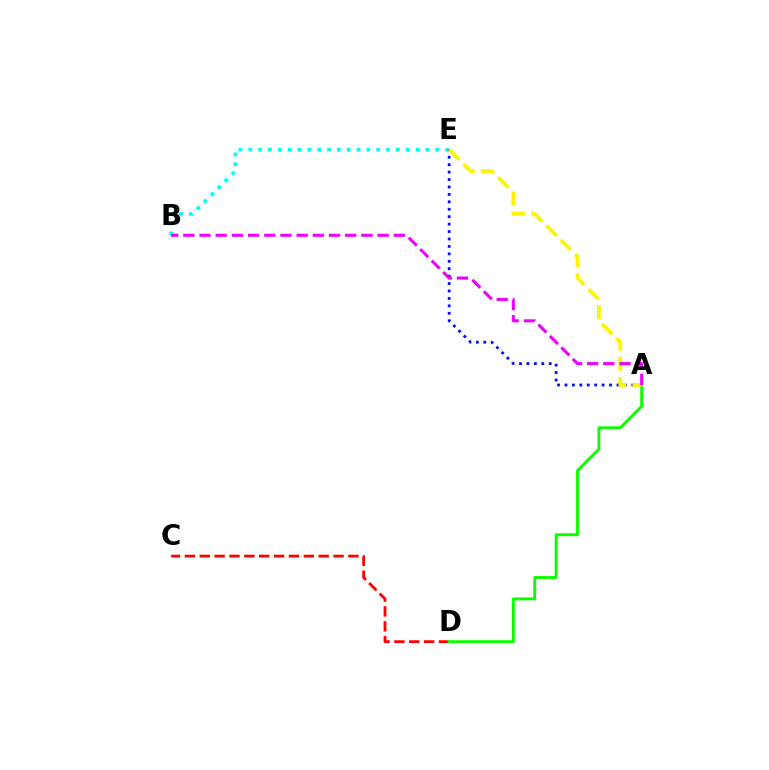{('C', 'D'): [{'color': '#ff0000', 'line_style': 'dashed', 'thickness': 2.02}], ('A', 'D'): [{'color': '#08ff00', 'line_style': 'solid', 'thickness': 2.07}], ('B', 'E'): [{'color': '#00fff6', 'line_style': 'dotted', 'thickness': 2.67}], ('A', 'E'): [{'color': '#0010ff', 'line_style': 'dotted', 'thickness': 2.02}, {'color': '#fcf500', 'line_style': 'dashed', 'thickness': 2.74}], ('A', 'B'): [{'color': '#ee00ff', 'line_style': 'dashed', 'thickness': 2.2}]}